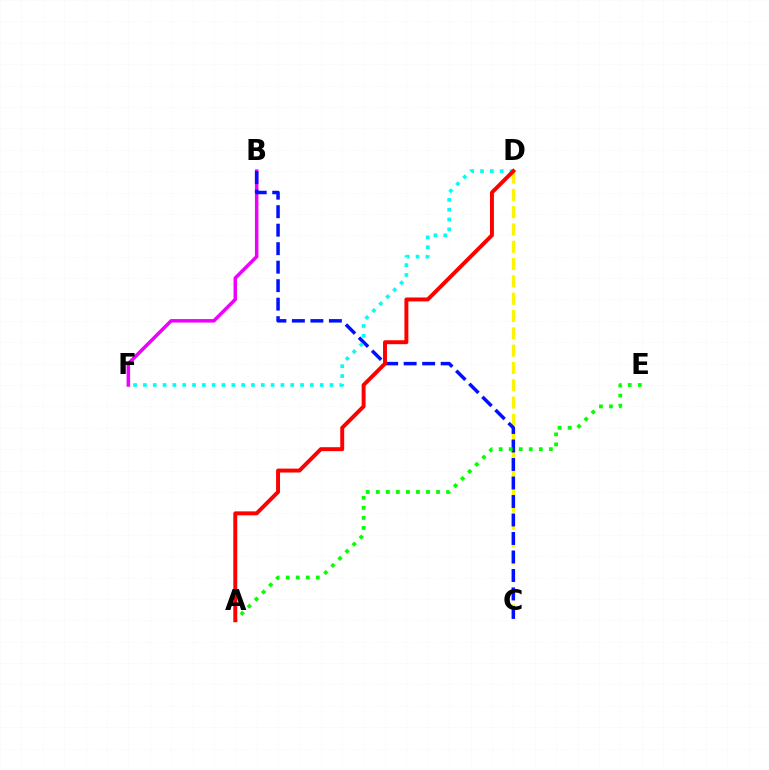{('B', 'F'): [{'color': '#ee00ff', 'line_style': 'solid', 'thickness': 2.53}], ('C', 'D'): [{'color': '#fcf500', 'line_style': 'dashed', 'thickness': 2.35}], ('B', 'C'): [{'color': '#0010ff', 'line_style': 'dashed', 'thickness': 2.51}], ('D', 'F'): [{'color': '#00fff6', 'line_style': 'dotted', 'thickness': 2.67}], ('A', 'E'): [{'color': '#08ff00', 'line_style': 'dotted', 'thickness': 2.73}], ('A', 'D'): [{'color': '#ff0000', 'line_style': 'solid', 'thickness': 2.84}]}